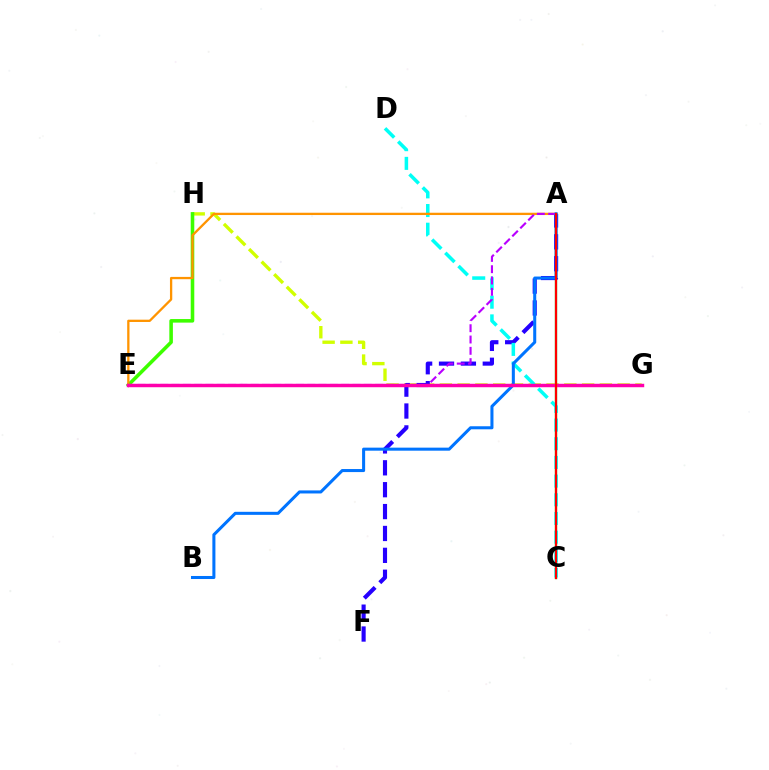{('G', 'H'): [{'color': '#d1ff00', 'line_style': 'dashed', 'thickness': 2.42}], ('A', 'C'): [{'color': '#00ff5c', 'line_style': 'solid', 'thickness': 1.67}, {'color': '#ff0000', 'line_style': 'solid', 'thickness': 1.59}], ('A', 'F'): [{'color': '#2500ff', 'line_style': 'dashed', 'thickness': 2.97}], ('E', 'H'): [{'color': '#3dff00', 'line_style': 'solid', 'thickness': 2.57}], ('C', 'D'): [{'color': '#00fff6', 'line_style': 'dashed', 'thickness': 2.54}], ('A', 'E'): [{'color': '#ff9400', 'line_style': 'solid', 'thickness': 1.65}, {'color': '#b900ff', 'line_style': 'dashed', 'thickness': 1.54}], ('A', 'B'): [{'color': '#0074ff', 'line_style': 'solid', 'thickness': 2.19}], ('E', 'G'): [{'color': '#ff00ac', 'line_style': 'solid', 'thickness': 2.49}]}